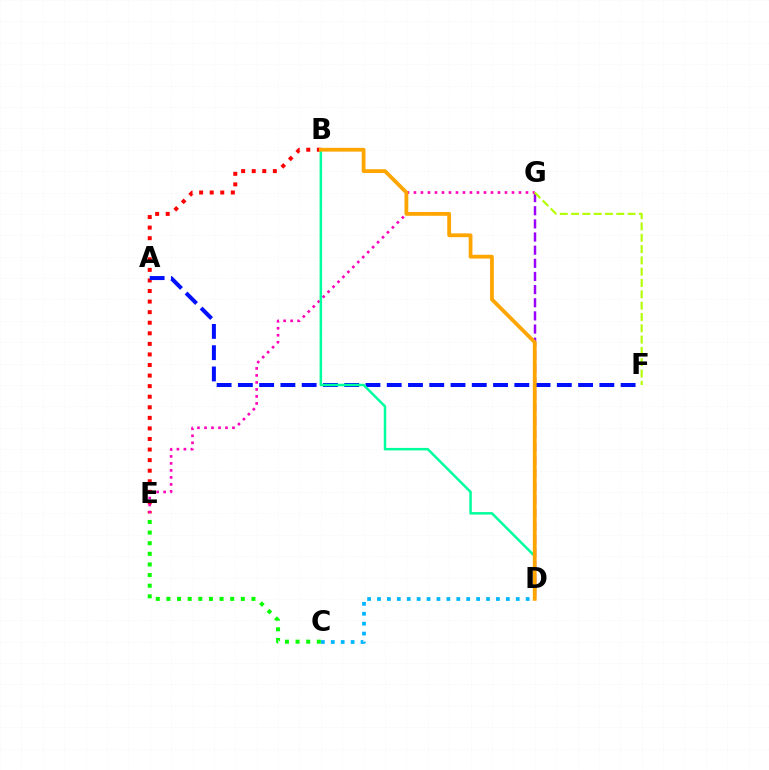{('C', 'E'): [{'color': '#08ff00', 'line_style': 'dotted', 'thickness': 2.89}], ('D', 'G'): [{'color': '#9b00ff', 'line_style': 'dashed', 'thickness': 1.79}], ('B', 'E'): [{'color': '#ff0000', 'line_style': 'dotted', 'thickness': 2.87}], ('A', 'F'): [{'color': '#0010ff', 'line_style': 'dashed', 'thickness': 2.89}], ('C', 'D'): [{'color': '#00b5ff', 'line_style': 'dotted', 'thickness': 2.69}], ('E', 'G'): [{'color': '#ff00bd', 'line_style': 'dotted', 'thickness': 1.9}], ('B', 'D'): [{'color': '#00ff9d', 'line_style': 'solid', 'thickness': 1.81}, {'color': '#ffa500', 'line_style': 'solid', 'thickness': 2.73}], ('F', 'G'): [{'color': '#b3ff00', 'line_style': 'dashed', 'thickness': 1.54}]}